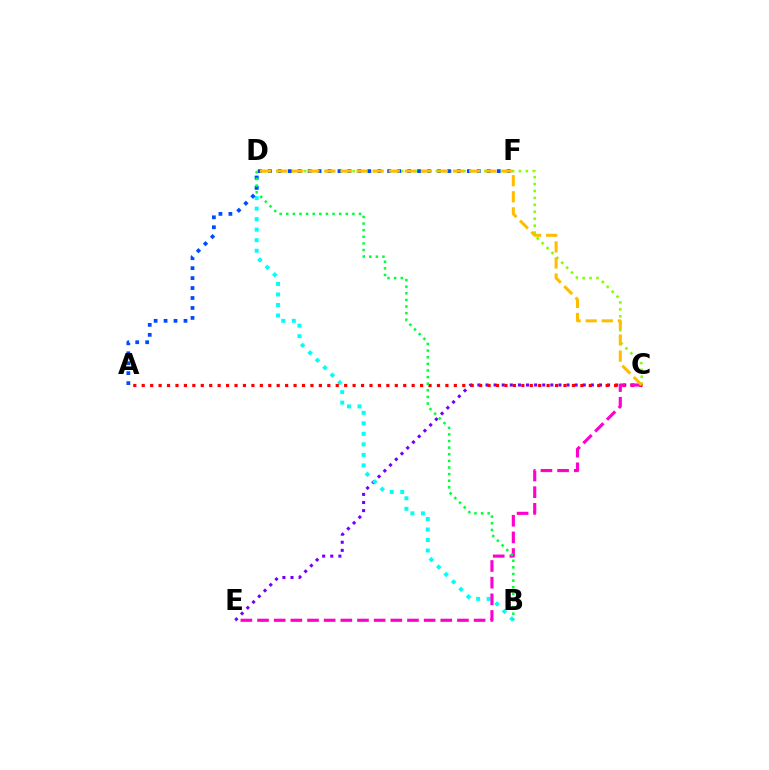{('C', 'D'): [{'color': '#84ff00', 'line_style': 'dotted', 'thickness': 1.88}, {'color': '#ffbd00', 'line_style': 'dashed', 'thickness': 2.18}], ('C', 'E'): [{'color': '#7200ff', 'line_style': 'dotted', 'thickness': 2.2}, {'color': '#ff00cf', 'line_style': 'dashed', 'thickness': 2.26}], ('B', 'D'): [{'color': '#00fff6', 'line_style': 'dotted', 'thickness': 2.86}, {'color': '#00ff39', 'line_style': 'dotted', 'thickness': 1.8}], ('A', 'C'): [{'color': '#ff0000', 'line_style': 'dotted', 'thickness': 2.29}], ('A', 'F'): [{'color': '#004bff', 'line_style': 'dotted', 'thickness': 2.7}]}